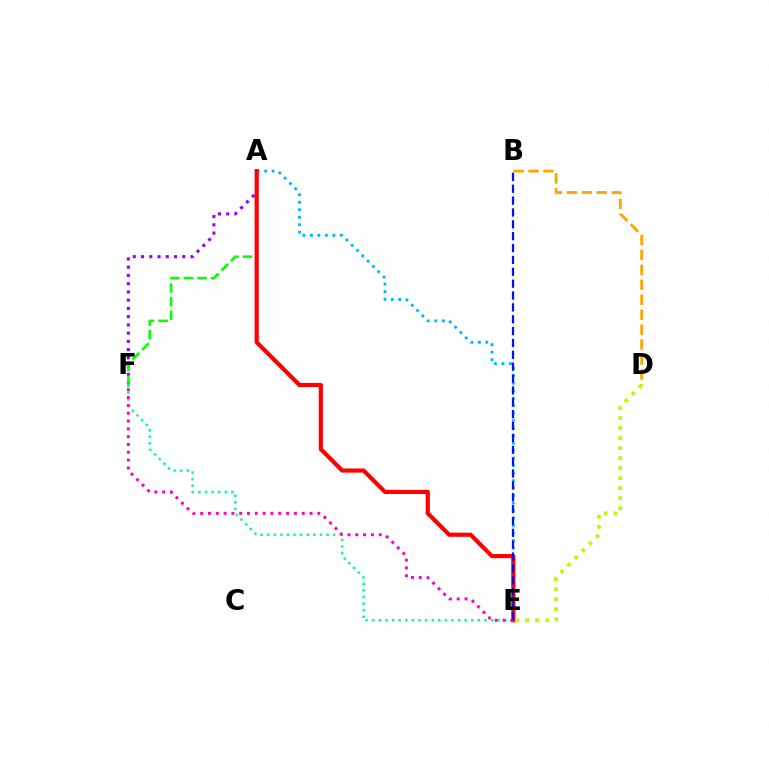{('A', 'E'): [{'color': '#00b5ff', 'line_style': 'dotted', 'thickness': 2.04}, {'color': '#ff0000', 'line_style': 'solid', 'thickness': 2.99}], ('A', 'F'): [{'color': '#9b00ff', 'line_style': 'dotted', 'thickness': 2.24}, {'color': '#08ff00', 'line_style': 'dashed', 'thickness': 1.85}], ('E', 'F'): [{'color': '#00ff9d', 'line_style': 'dotted', 'thickness': 1.79}, {'color': '#ff00bd', 'line_style': 'dotted', 'thickness': 2.12}], ('B', 'D'): [{'color': '#ffa500', 'line_style': 'dashed', 'thickness': 2.03}], ('D', 'E'): [{'color': '#b3ff00', 'line_style': 'dotted', 'thickness': 2.72}], ('B', 'E'): [{'color': '#0010ff', 'line_style': 'dashed', 'thickness': 1.61}]}